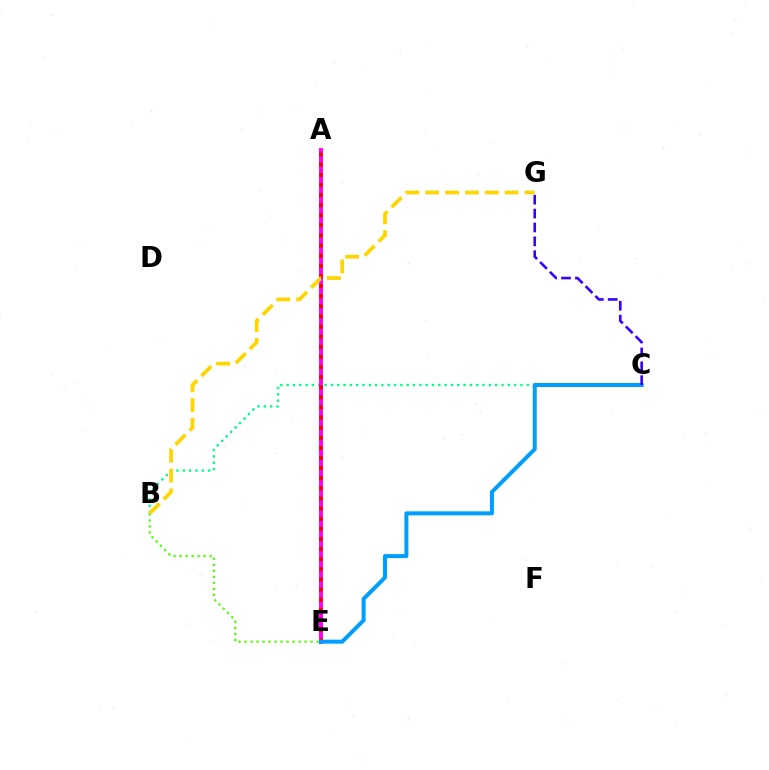{('B', 'C'): [{'color': '#00ff86', 'line_style': 'dotted', 'thickness': 1.72}], ('A', 'E'): [{'color': '#ff00ed', 'line_style': 'solid', 'thickness': 2.82}, {'color': '#ff0000', 'line_style': 'dotted', 'thickness': 2.75}], ('B', 'E'): [{'color': '#4fff00', 'line_style': 'dotted', 'thickness': 1.63}], ('B', 'G'): [{'color': '#ffd500', 'line_style': 'dashed', 'thickness': 2.7}], ('C', 'E'): [{'color': '#009eff', 'line_style': 'solid', 'thickness': 2.88}], ('C', 'G'): [{'color': '#3700ff', 'line_style': 'dashed', 'thickness': 1.89}]}